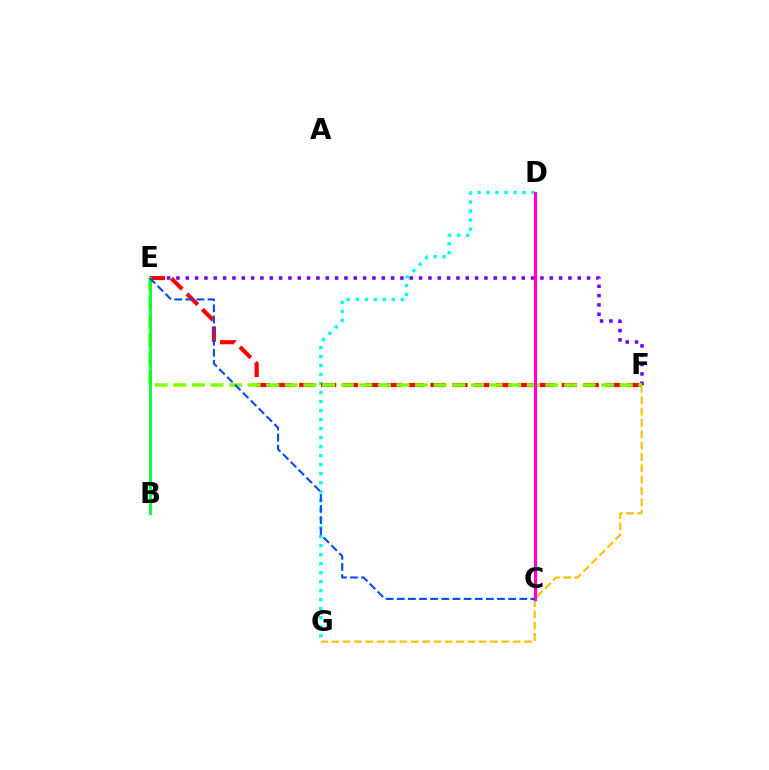{('D', 'G'): [{'color': '#00fff6', 'line_style': 'dotted', 'thickness': 2.45}], ('E', 'F'): [{'color': '#7200ff', 'line_style': 'dotted', 'thickness': 2.54}, {'color': '#ff0000', 'line_style': 'dashed', 'thickness': 2.97}, {'color': '#84ff00', 'line_style': 'dashed', 'thickness': 2.53}], ('F', 'G'): [{'color': '#ffbd00', 'line_style': 'dashed', 'thickness': 1.54}], ('C', 'D'): [{'color': '#ff00cf', 'line_style': 'solid', 'thickness': 2.34}], ('B', 'E'): [{'color': '#00ff39', 'line_style': 'solid', 'thickness': 2.05}], ('C', 'E'): [{'color': '#004bff', 'line_style': 'dashed', 'thickness': 1.51}]}